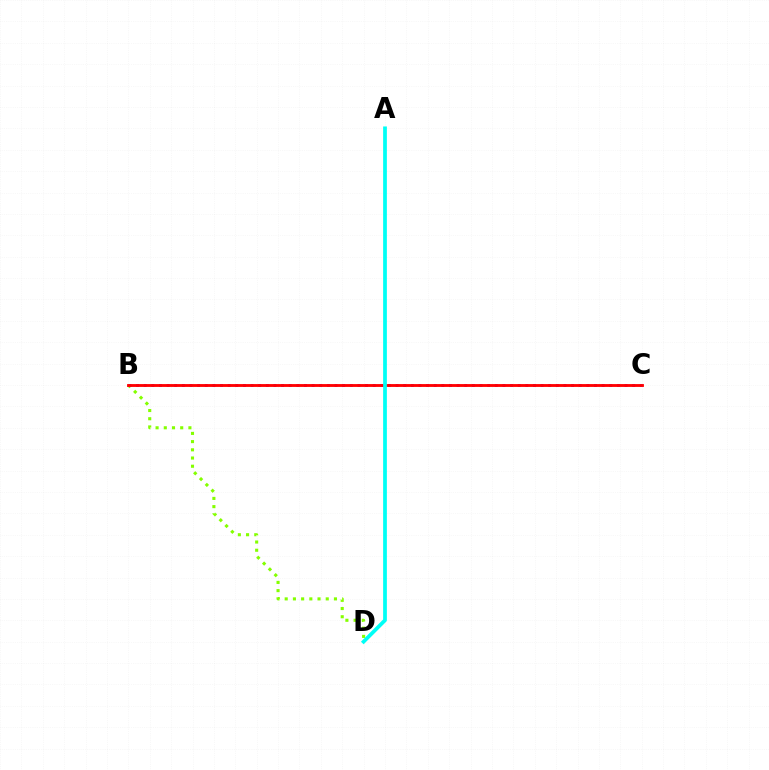{('B', 'D'): [{'color': '#84ff00', 'line_style': 'dotted', 'thickness': 2.23}], ('B', 'C'): [{'color': '#7200ff', 'line_style': 'dotted', 'thickness': 2.07}, {'color': '#ff0000', 'line_style': 'solid', 'thickness': 2.04}], ('A', 'D'): [{'color': '#00fff6', 'line_style': 'solid', 'thickness': 2.69}]}